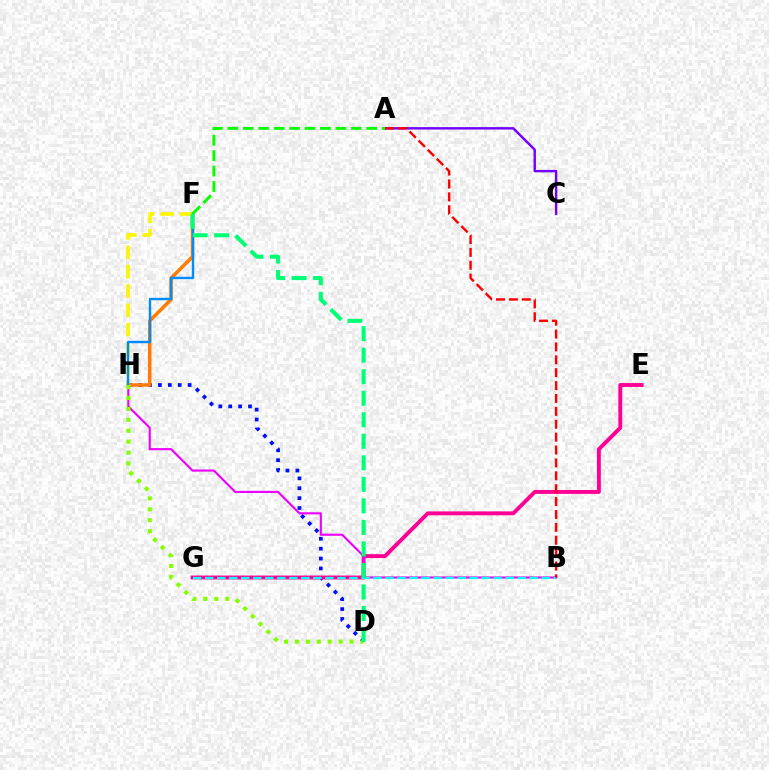{('D', 'H'): [{'color': '#0010ff', 'line_style': 'dotted', 'thickness': 2.69}, {'color': '#84ff00', 'line_style': 'dotted', 'thickness': 2.97}], ('F', 'H'): [{'color': '#ff7c00', 'line_style': 'solid', 'thickness': 2.5}, {'color': '#fcf500', 'line_style': 'dashed', 'thickness': 2.62}, {'color': '#008cff', 'line_style': 'solid', 'thickness': 1.74}], ('E', 'G'): [{'color': '#ff0094', 'line_style': 'solid', 'thickness': 2.81}], ('B', 'H'): [{'color': '#ee00ff', 'line_style': 'solid', 'thickness': 1.54}], ('A', 'C'): [{'color': '#7200ff', 'line_style': 'solid', 'thickness': 1.74}], ('B', 'G'): [{'color': '#00fff6', 'line_style': 'dashed', 'thickness': 1.63}], ('A', 'F'): [{'color': '#08ff00', 'line_style': 'dashed', 'thickness': 2.1}], ('A', 'B'): [{'color': '#ff0000', 'line_style': 'dashed', 'thickness': 1.75}], ('D', 'F'): [{'color': '#00ff74', 'line_style': 'dashed', 'thickness': 2.92}]}